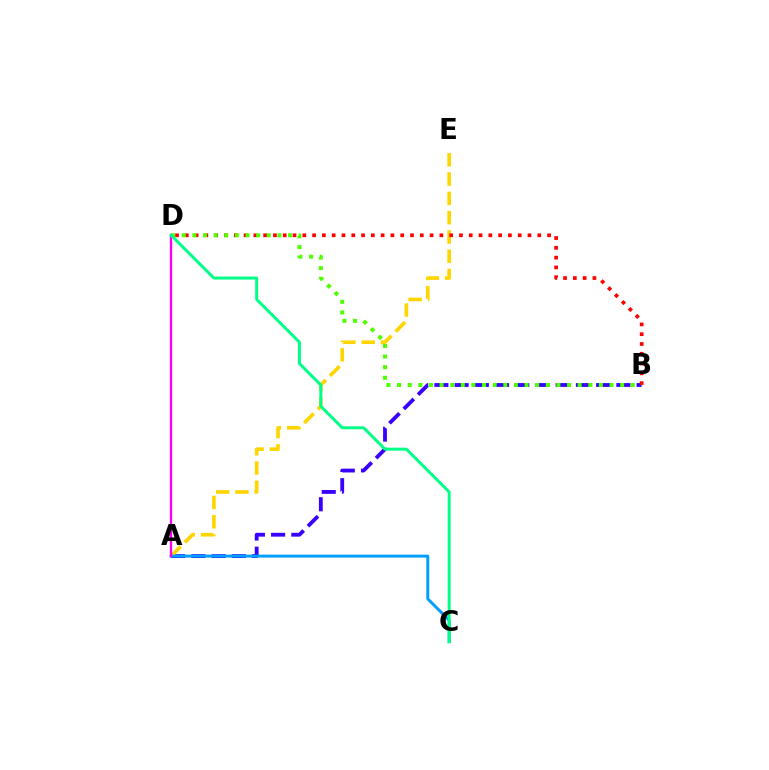{('A', 'B'): [{'color': '#3700ff', 'line_style': 'dashed', 'thickness': 2.75}], ('A', 'E'): [{'color': '#ffd500', 'line_style': 'dashed', 'thickness': 2.62}], ('B', 'D'): [{'color': '#ff0000', 'line_style': 'dotted', 'thickness': 2.66}, {'color': '#4fff00', 'line_style': 'dotted', 'thickness': 2.89}], ('A', 'C'): [{'color': '#009eff', 'line_style': 'solid', 'thickness': 2.12}], ('A', 'D'): [{'color': '#ff00ed', 'line_style': 'solid', 'thickness': 1.68}], ('C', 'D'): [{'color': '#00ff86', 'line_style': 'solid', 'thickness': 2.14}]}